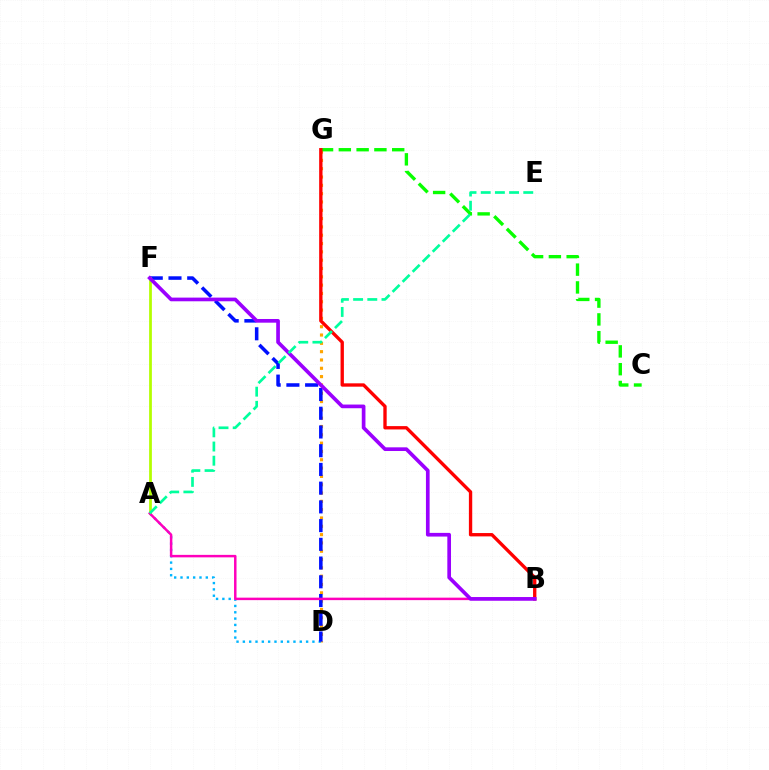{('D', 'G'): [{'color': '#ffa500', 'line_style': 'dotted', 'thickness': 2.26}], ('C', 'G'): [{'color': '#08ff00', 'line_style': 'dashed', 'thickness': 2.42}], ('A', 'D'): [{'color': '#00b5ff', 'line_style': 'dotted', 'thickness': 1.72}], ('B', 'G'): [{'color': '#ff0000', 'line_style': 'solid', 'thickness': 2.41}], ('D', 'F'): [{'color': '#0010ff', 'line_style': 'dashed', 'thickness': 2.54}], ('A', 'F'): [{'color': '#b3ff00', 'line_style': 'solid', 'thickness': 1.98}], ('A', 'B'): [{'color': '#ff00bd', 'line_style': 'solid', 'thickness': 1.79}], ('B', 'F'): [{'color': '#9b00ff', 'line_style': 'solid', 'thickness': 2.65}], ('A', 'E'): [{'color': '#00ff9d', 'line_style': 'dashed', 'thickness': 1.93}]}